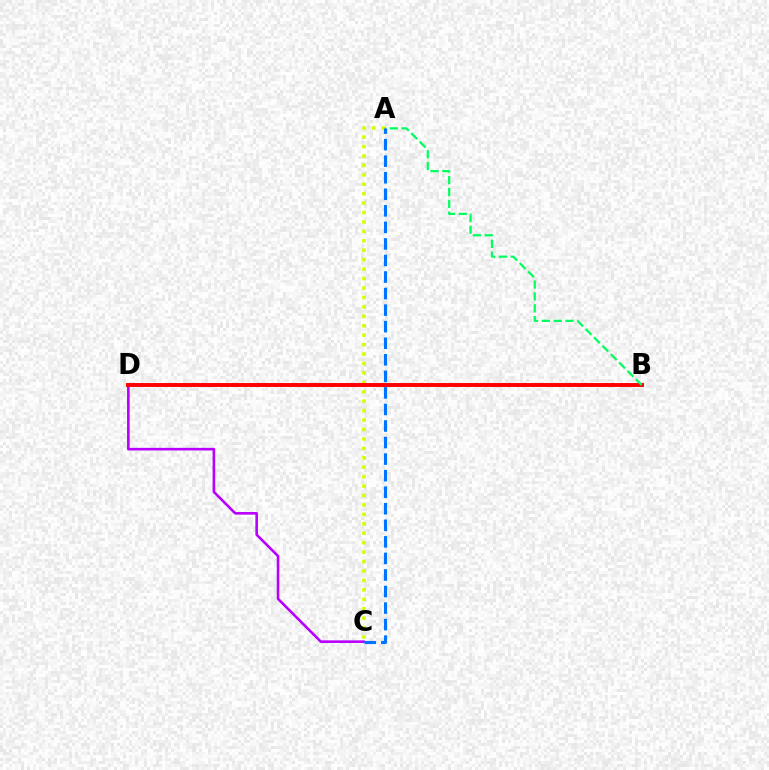{('C', 'D'): [{'color': '#b900ff', 'line_style': 'solid', 'thickness': 1.88}], ('A', 'C'): [{'color': '#d1ff00', 'line_style': 'dotted', 'thickness': 2.56}, {'color': '#0074ff', 'line_style': 'dashed', 'thickness': 2.25}], ('B', 'D'): [{'color': '#ff0000', 'line_style': 'solid', 'thickness': 2.83}], ('A', 'B'): [{'color': '#00ff5c', 'line_style': 'dashed', 'thickness': 1.61}]}